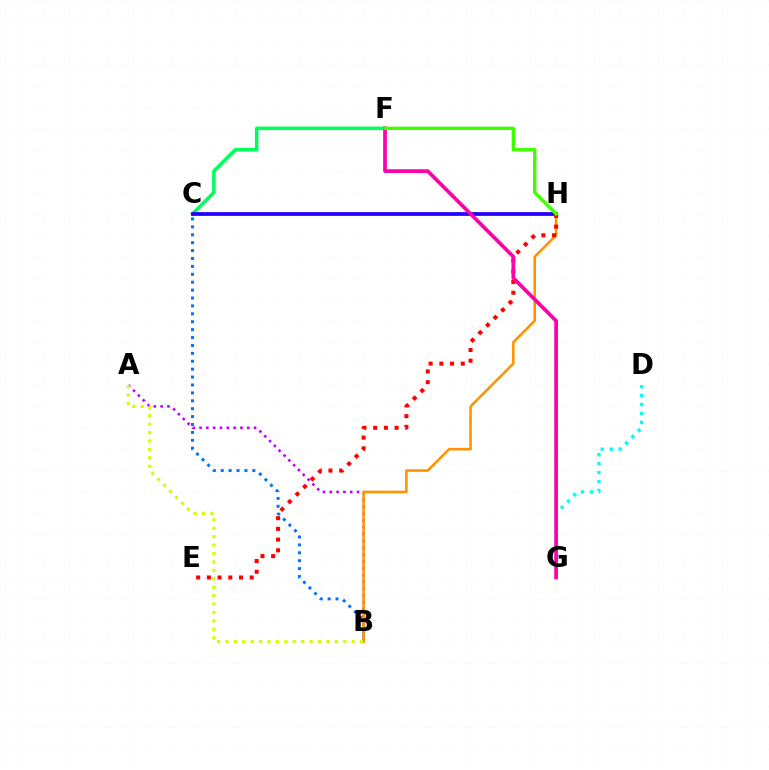{('A', 'B'): [{'color': '#b900ff', 'line_style': 'dotted', 'thickness': 1.85}, {'color': '#d1ff00', 'line_style': 'dotted', 'thickness': 2.29}], ('C', 'F'): [{'color': '#00ff5c', 'line_style': 'solid', 'thickness': 2.55}], ('B', 'C'): [{'color': '#0074ff', 'line_style': 'dotted', 'thickness': 2.15}], ('B', 'H'): [{'color': '#ff9400', 'line_style': 'solid', 'thickness': 1.87}], ('C', 'H'): [{'color': '#2500ff', 'line_style': 'solid', 'thickness': 2.71}], ('D', 'G'): [{'color': '#00fff6', 'line_style': 'dotted', 'thickness': 2.43}], ('E', 'H'): [{'color': '#ff0000', 'line_style': 'dotted', 'thickness': 2.91}], ('F', 'G'): [{'color': '#ff00ac', 'line_style': 'solid', 'thickness': 2.68}], ('F', 'H'): [{'color': '#3dff00', 'line_style': 'solid', 'thickness': 2.4}]}